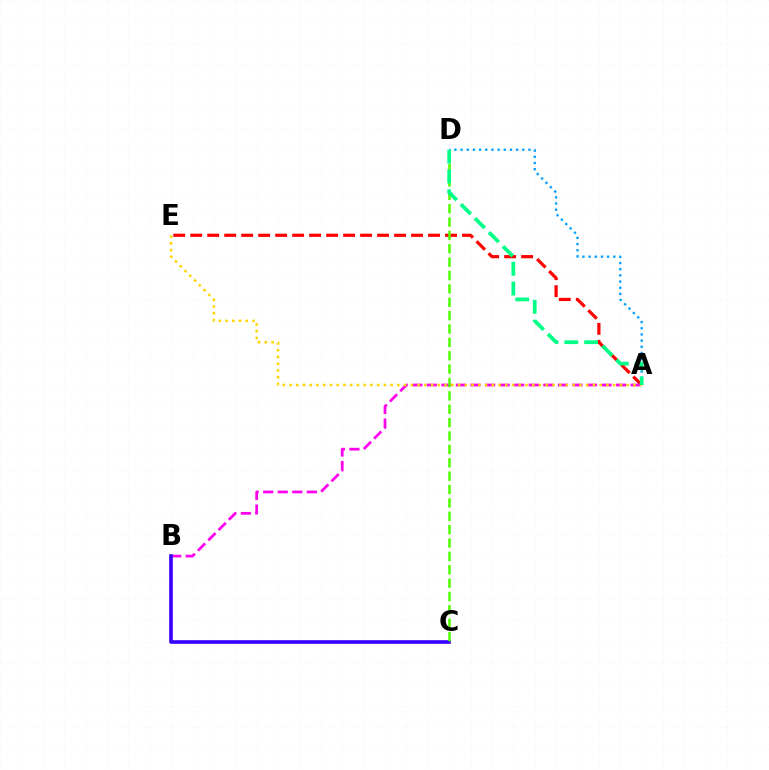{('A', 'D'): [{'color': '#009eff', 'line_style': 'dotted', 'thickness': 1.68}, {'color': '#00ff86', 'line_style': 'dashed', 'thickness': 2.69}], ('A', 'E'): [{'color': '#ff0000', 'line_style': 'dashed', 'thickness': 2.31}, {'color': '#ffd500', 'line_style': 'dotted', 'thickness': 1.83}], ('A', 'B'): [{'color': '#ff00ed', 'line_style': 'dashed', 'thickness': 1.98}], ('B', 'C'): [{'color': '#3700ff', 'line_style': 'solid', 'thickness': 2.61}], ('C', 'D'): [{'color': '#4fff00', 'line_style': 'dashed', 'thickness': 1.82}]}